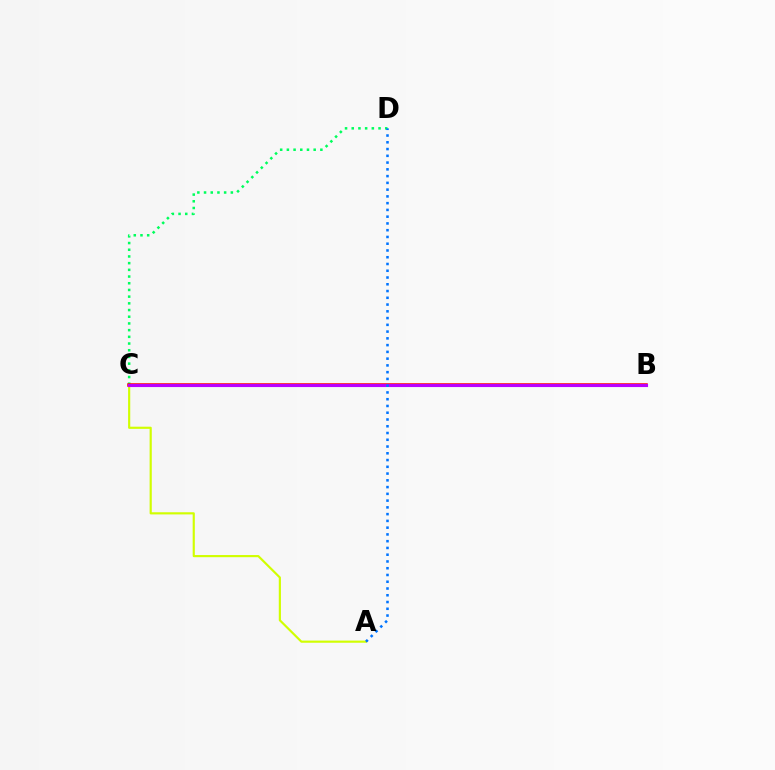{('C', 'D'): [{'color': '#00ff5c', 'line_style': 'dotted', 'thickness': 1.82}], ('B', 'C'): [{'color': '#ff0000', 'line_style': 'solid', 'thickness': 2.53}, {'color': '#b900ff', 'line_style': 'solid', 'thickness': 2.24}], ('A', 'C'): [{'color': '#d1ff00', 'line_style': 'solid', 'thickness': 1.55}], ('A', 'D'): [{'color': '#0074ff', 'line_style': 'dotted', 'thickness': 1.84}]}